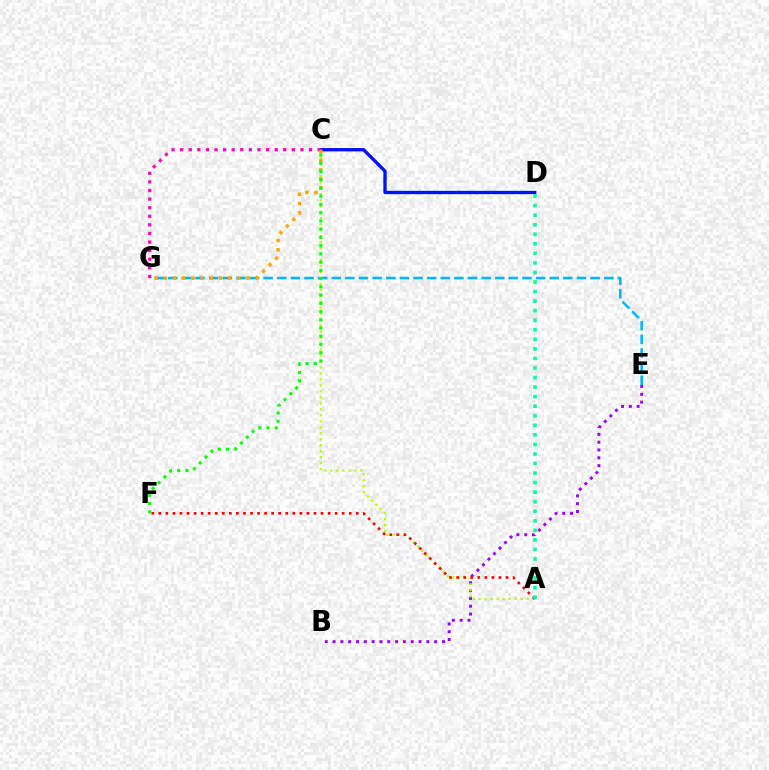{('E', 'G'): [{'color': '#00b5ff', 'line_style': 'dashed', 'thickness': 1.85}], ('B', 'E'): [{'color': '#9b00ff', 'line_style': 'dotted', 'thickness': 2.12}], ('A', 'C'): [{'color': '#b3ff00', 'line_style': 'dotted', 'thickness': 1.62}], ('C', 'D'): [{'color': '#0010ff', 'line_style': 'solid', 'thickness': 2.39}], ('A', 'F'): [{'color': '#ff0000', 'line_style': 'dotted', 'thickness': 1.92}], ('C', 'G'): [{'color': '#ff00bd', 'line_style': 'dotted', 'thickness': 2.33}, {'color': '#ffa500', 'line_style': 'dotted', 'thickness': 2.49}], ('A', 'D'): [{'color': '#00ff9d', 'line_style': 'dotted', 'thickness': 2.59}], ('C', 'F'): [{'color': '#08ff00', 'line_style': 'dotted', 'thickness': 2.24}]}